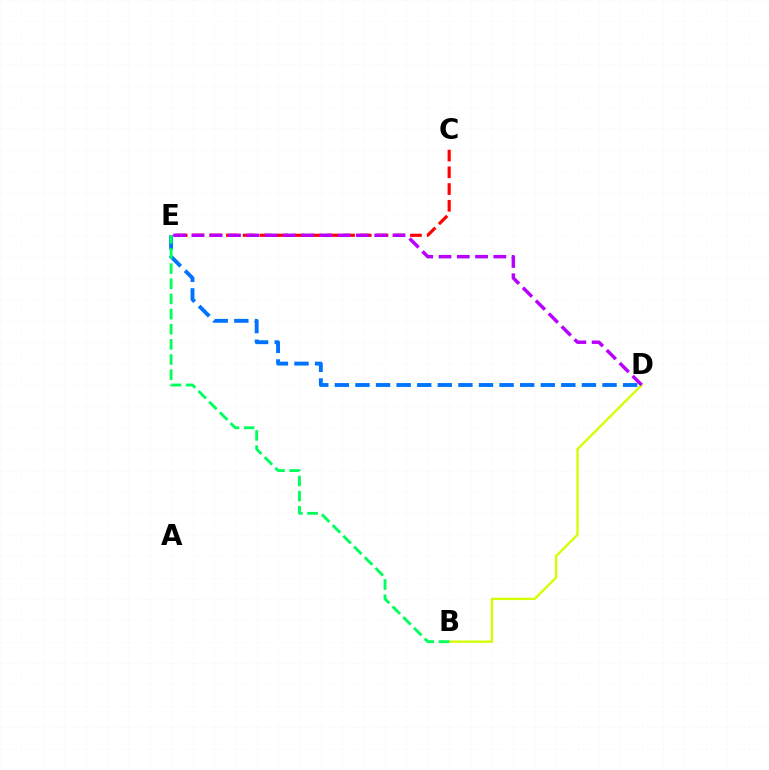{('B', 'D'): [{'color': '#d1ff00', 'line_style': 'solid', 'thickness': 1.68}], ('C', 'E'): [{'color': '#ff0000', 'line_style': 'dashed', 'thickness': 2.27}], ('D', 'E'): [{'color': '#0074ff', 'line_style': 'dashed', 'thickness': 2.8}, {'color': '#b900ff', 'line_style': 'dashed', 'thickness': 2.48}], ('B', 'E'): [{'color': '#00ff5c', 'line_style': 'dashed', 'thickness': 2.06}]}